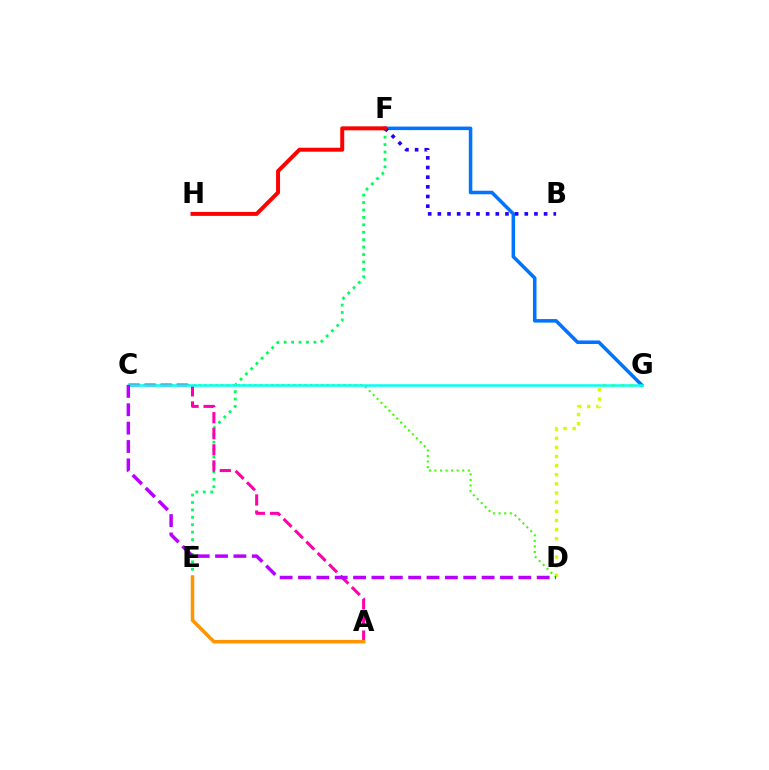{('C', 'D'): [{'color': '#3dff00', 'line_style': 'dotted', 'thickness': 1.51}, {'color': '#b900ff', 'line_style': 'dashed', 'thickness': 2.49}], ('D', 'G'): [{'color': '#d1ff00', 'line_style': 'dotted', 'thickness': 2.48}], ('F', 'G'): [{'color': '#0074ff', 'line_style': 'solid', 'thickness': 2.54}], ('E', 'F'): [{'color': '#00ff5c', 'line_style': 'dotted', 'thickness': 2.02}], ('A', 'C'): [{'color': '#ff00ac', 'line_style': 'dashed', 'thickness': 2.18}], ('B', 'F'): [{'color': '#2500ff', 'line_style': 'dotted', 'thickness': 2.62}], ('C', 'G'): [{'color': '#00fff6', 'line_style': 'solid', 'thickness': 1.8}], ('A', 'E'): [{'color': '#ff9400', 'line_style': 'solid', 'thickness': 2.53}], ('F', 'H'): [{'color': '#ff0000', 'line_style': 'solid', 'thickness': 2.87}]}